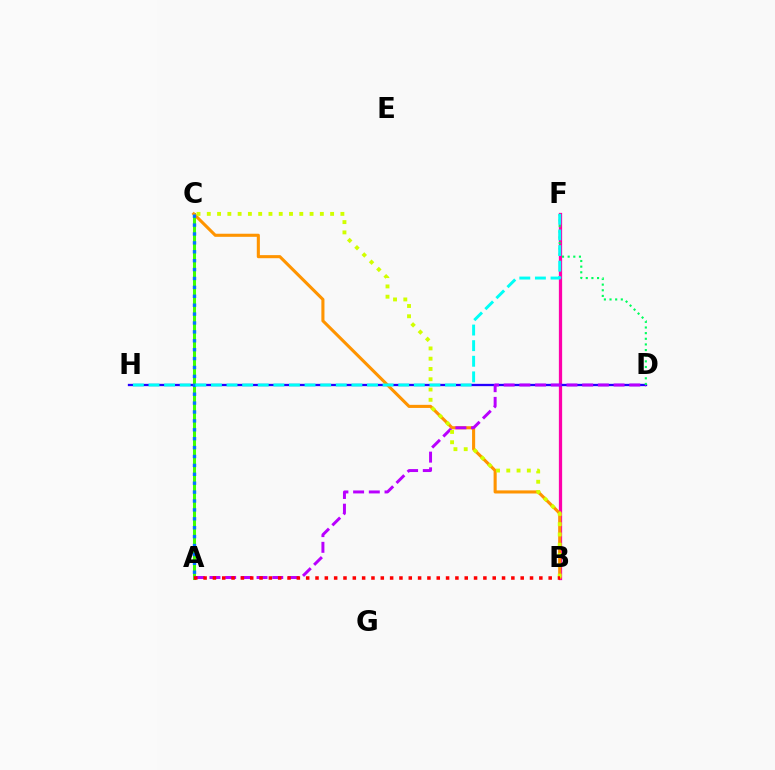{('B', 'F'): [{'color': '#ff00ac', 'line_style': 'solid', 'thickness': 2.35}], ('D', 'H'): [{'color': '#2500ff', 'line_style': 'solid', 'thickness': 1.67}], ('A', 'C'): [{'color': '#3dff00', 'line_style': 'solid', 'thickness': 2.19}, {'color': '#0074ff', 'line_style': 'dotted', 'thickness': 2.42}], ('B', 'C'): [{'color': '#ff9400', 'line_style': 'solid', 'thickness': 2.22}, {'color': '#d1ff00', 'line_style': 'dotted', 'thickness': 2.79}], ('A', 'D'): [{'color': '#b900ff', 'line_style': 'dashed', 'thickness': 2.13}], ('D', 'F'): [{'color': '#00ff5c', 'line_style': 'dotted', 'thickness': 1.53}], ('F', 'H'): [{'color': '#00fff6', 'line_style': 'dashed', 'thickness': 2.12}], ('A', 'B'): [{'color': '#ff0000', 'line_style': 'dotted', 'thickness': 2.53}]}